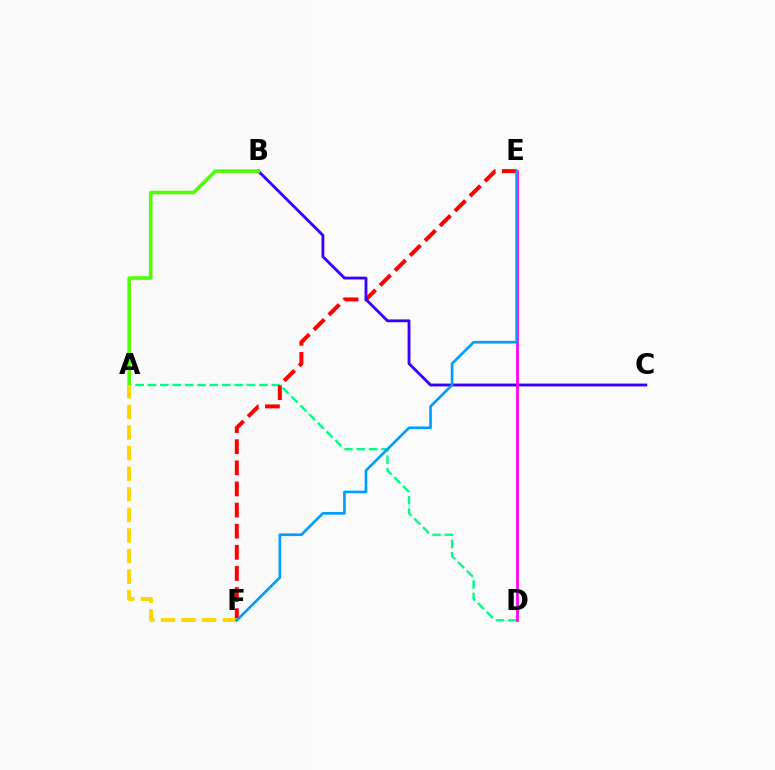{('A', 'D'): [{'color': '#00ff86', 'line_style': 'dashed', 'thickness': 1.68}], ('E', 'F'): [{'color': '#ff0000', 'line_style': 'dashed', 'thickness': 2.87}, {'color': '#009eff', 'line_style': 'solid', 'thickness': 1.92}], ('B', 'C'): [{'color': '#3700ff', 'line_style': 'solid', 'thickness': 2.05}], ('A', 'B'): [{'color': '#4fff00', 'line_style': 'solid', 'thickness': 2.57}], ('D', 'E'): [{'color': '#ff00ed', 'line_style': 'solid', 'thickness': 1.99}], ('A', 'F'): [{'color': '#ffd500', 'line_style': 'dashed', 'thickness': 2.8}]}